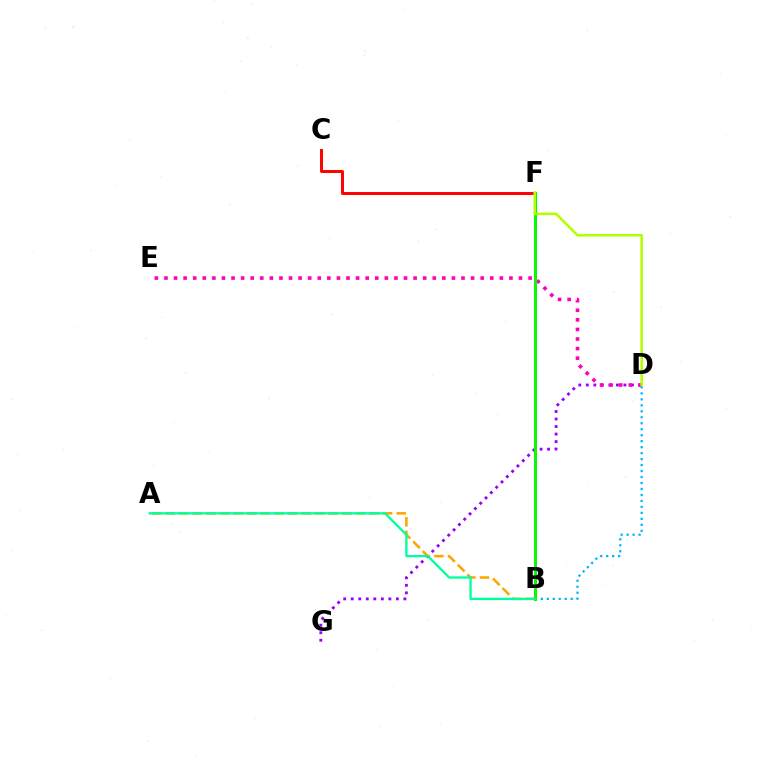{('D', 'G'): [{'color': '#9b00ff', 'line_style': 'dotted', 'thickness': 2.04}], ('D', 'E'): [{'color': '#ff00bd', 'line_style': 'dotted', 'thickness': 2.6}], ('B', 'F'): [{'color': '#0010ff', 'line_style': 'solid', 'thickness': 1.88}, {'color': '#08ff00', 'line_style': 'solid', 'thickness': 2.09}], ('C', 'F'): [{'color': '#ff0000', 'line_style': 'solid', 'thickness': 2.12}], ('B', 'D'): [{'color': '#00b5ff', 'line_style': 'dotted', 'thickness': 1.62}], ('A', 'B'): [{'color': '#ffa500', 'line_style': 'dashed', 'thickness': 1.85}, {'color': '#00ff9d', 'line_style': 'solid', 'thickness': 1.67}], ('D', 'F'): [{'color': '#b3ff00', 'line_style': 'solid', 'thickness': 1.85}]}